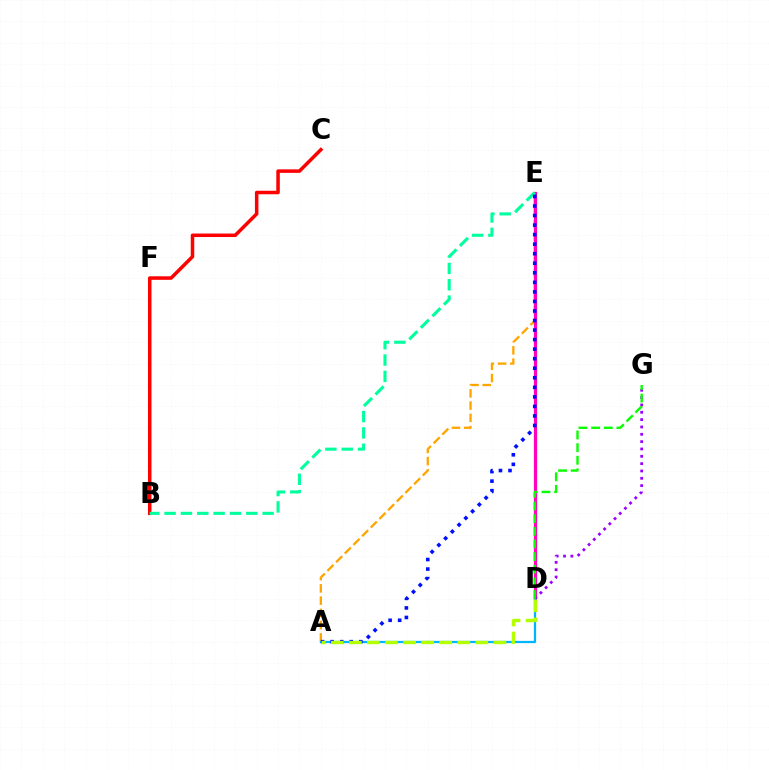{('A', 'E'): [{'color': '#ffa500', 'line_style': 'dashed', 'thickness': 1.66}, {'color': '#0010ff', 'line_style': 'dotted', 'thickness': 2.59}], ('B', 'C'): [{'color': '#ff0000', 'line_style': 'solid', 'thickness': 2.53}], ('D', 'E'): [{'color': '#ff00bd', 'line_style': 'solid', 'thickness': 2.32}], ('A', 'D'): [{'color': '#00b5ff', 'line_style': 'solid', 'thickness': 1.61}, {'color': '#b3ff00', 'line_style': 'dashed', 'thickness': 2.45}], ('B', 'E'): [{'color': '#00ff9d', 'line_style': 'dashed', 'thickness': 2.22}], ('D', 'G'): [{'color': '#9b00ff', 'line_style': 'dotted', 'thickness': 1.99}, {'color': '#08ff00', 'line_style': 'dashed', 'thickness': 1.72}]}